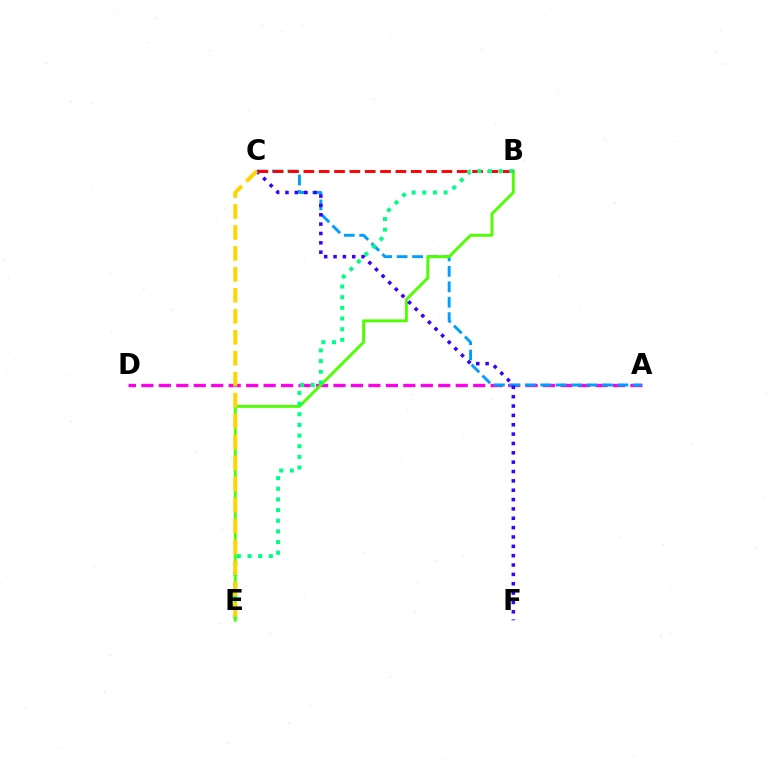{('A', 'D'): [{'color': '#ff00ed', 'line_style': 'dashed', 'thickness': 2.37}], ('A', 'C'): [{'color': '#009eff', 'line_style': 'dashed', 'thickness': 2.1}], ('B', 'E'): [{'color': '#4fff00', 'line_style': 'solid', 'thickness': 2.09}, {'color': '#00ff86', 'line_style': 'dotted', 'thickness': 2.9}], ('C', 'F'): [{'color': '#3700ff', 'line_style': 'dotted', 'thickness': 2.54}], ('B', 'C'): [{'color': '#ff0000', 'line_style': 'dashed', 'thickness': 2.08}], ('C', 'E'): [{'color': '#ffd500', 'line_style': 'dashed', 'thickness': 2.85}]}